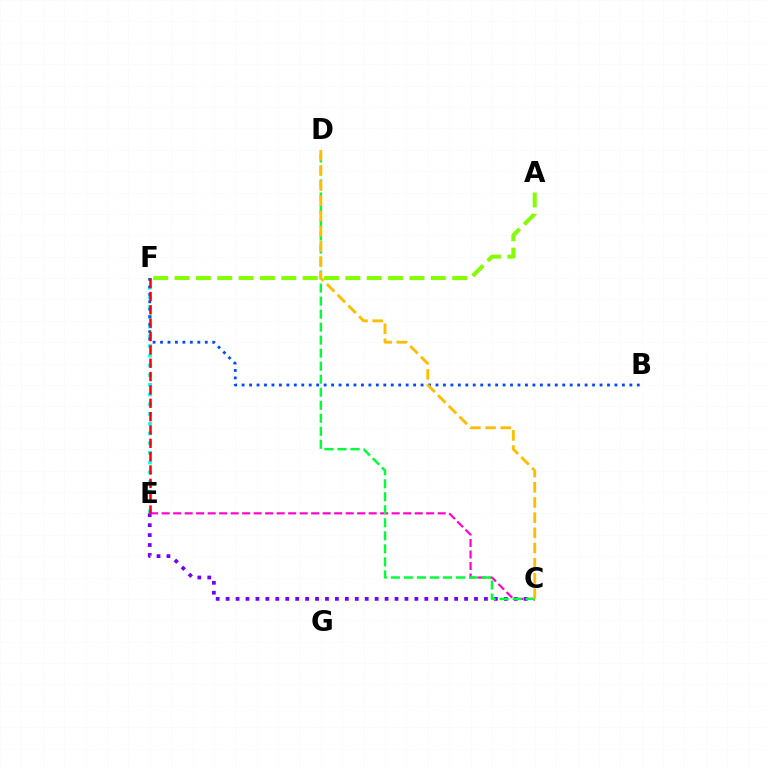{('E', 'F'): [{'color': '#00fff6', 'line_style': 'dotted', 'thickness': 2.64}, {'color': '#ff0000', 'line_style': 'dashed', 'thickness': 1.81}], ('C', 'E'): [{'color': '#7200ff', 'line_style': 'dotted', 'thickness': 2.7}, {'color': '#ff00cf', 'line_style': 'dashed', 'thickness': 1.56}], ('B', 'F'): [{'color': '#004bff', 'line_style': 'dotted', 'thickness': 2.03}], ('C', 'D'): [{'color': '#00ff39', 'line_style': 'dashed', 'thickness': 1.77}, {'color': '#ffbd00', 'line_style': 'dashed', 'thickness': 2.06}], ('A', 'F'): [{'color': '#84ff00', 'line_style': 'dashed', 'thickness': 2.9}]}